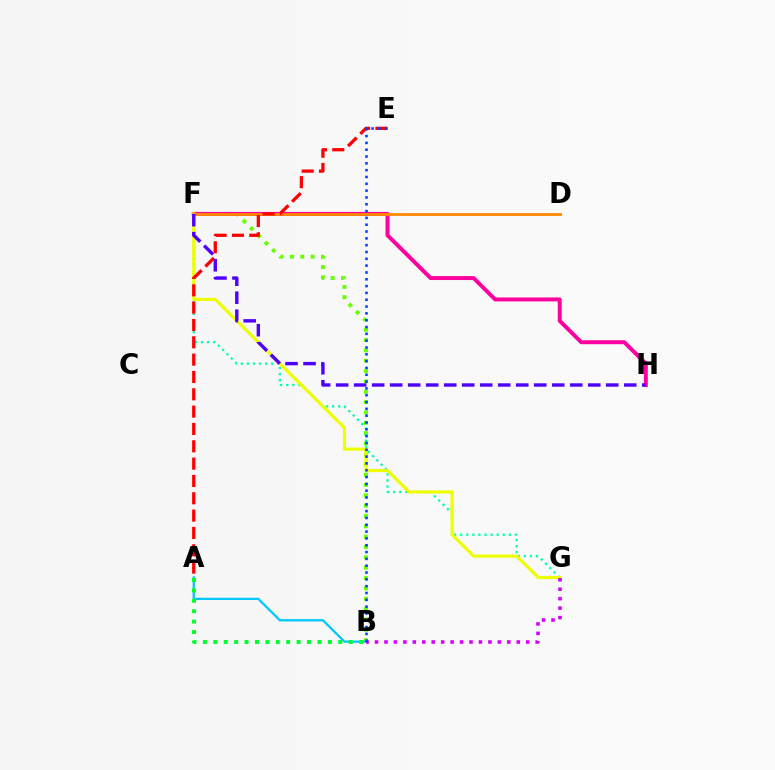{('B', 'F'): [{'color': '#66ff00', 'line_style': 'dotted', 'thickness': 2.81}], ('F', 'H'): [{'color': '#ff00a0', 'line_style': 'solid', 'thickness': 2.85}, {'color': '#4f00ff', 'line_style': 'dashed', 'thickness': 2.45}], ('F', 'G'): [{'color': '#00ffaf', 'line_style': 'dotted', 'thickness': 1.65}, {'color': '#eeff00', 'line_style': 'solid', 'thickness': 2.28}], ('D', 'F'): [{'color': '#ff8800', 'line_style': 'solid', 'thickness': 2.02}], ('A', 'B'): [{'color': '#00c7ff', 'line_style': 'solid', 'thickness': 1.63}, {'color': '#00ff27', 'line_style': 'dotted', 'thickness': 2.83}], ('A', 'E'): [{'color': '#ff0000', 'line_style': 'dashed', 'thickness': 2.35}], ('B', 'G'): [{'color': '#d600ff', 'line_style': 'dotted', 'thickness': 2.57}], ('B', 'E'): [{'color': '#003fff', 'line_style': 'dotted', 'thickness': 1.85}]}